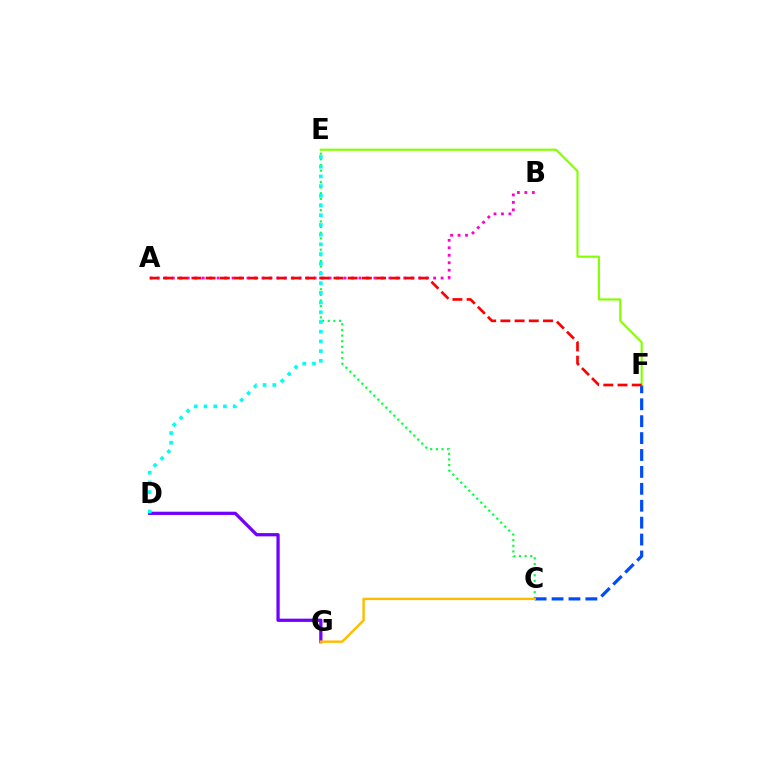{('C', 'E'): [{'color': '#00ff39', 'line_style': 'dotted', 'thickness': 1.53}], ('A', 'B'): [{'color': '#ff00cf', 'line_style': 'dotted', 'thickness': 2.03}], ('C', 'F'): [{'color': '#004bff', 'line_style': 'dashed', 'thickness': 2.3}], ('D', 'G'): [{'color': '#7200ff', 'line_style': 'solid', 'thickness': 2.34}], ('D', 'E'): [{'color': '#00fff6', 'line_style': 'dotted', 'thickness': 2.64}], ('C', 'G'): [{'color': '#ffbd00', 'line_style': 'solid', 'thickness': 1.75}], ('E', 'F'): [{'color': '#84ff00', 'line_style': 'solid', 'thickness': 1.55}], ('A', 'F'): [{'color': '#ff0000', 'line_style': 'dashed', 'thickness': 1.93}]}